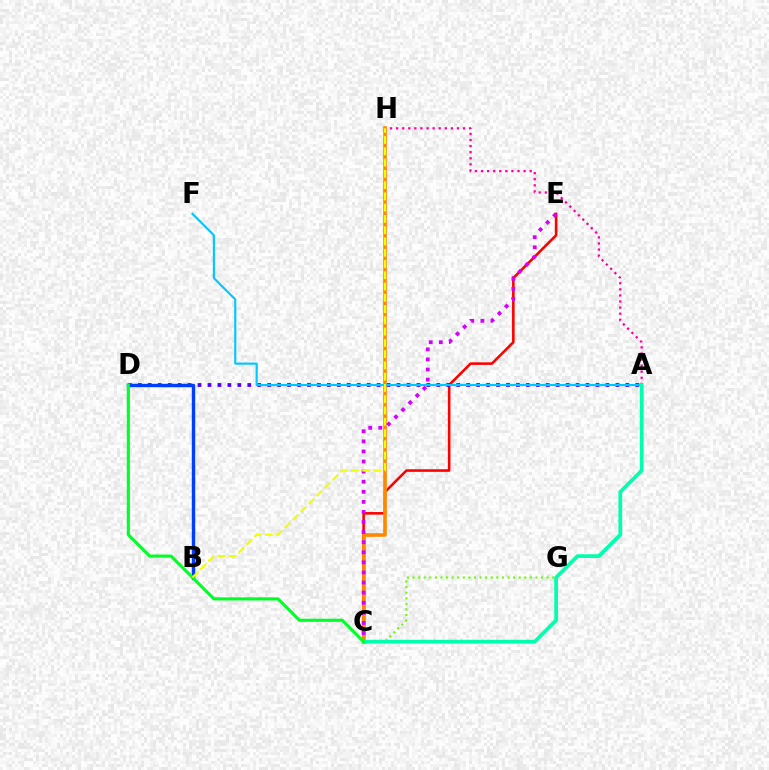{('A', 'H'): [{'color': '#ff00a0', 'line_style': 'dotted', 'thickness': 1.65}], ('C', 'E'): [{'color': '#ff0000', 'line_style': 'solid', 'thickness': 1.86}, {'color': '#d600ff', 'line_style': 'dotted', 'thickness': 2.74}], ('A', 'D'): [{'color': '#4f00ff', 'line_style': 'dotted', 'thickness': 2.7}], ('C', 'H'): [{'color': '#ff8800', 'line_style': 'solid', 'thickness': 2.62}], ('A', 'F'): [{'color': '#00c7ff', 'line_style': 'solid', 'thickness': 1.54}], ('C', 'G'): [{'color': '#66ff00', 'line_style': 'dotted', 'thickness': 1.52}], ('A', 'C'): [{'color': '#00ffaf', 'line_style': 'solid', 'thickness': 2.68}], ('B', 'D'): [{'color': '#003fff', 'line_style': 'solid', 'thickness': 2.46}], ('C', 'D'): [{'color': '#00ff27', 'line_style': 'solid', 'thickness': 2.24}], ('B', 'H'): [{'color': '#eeff00', 'line_style': 'dashed', 'thickness': 1.53}]}